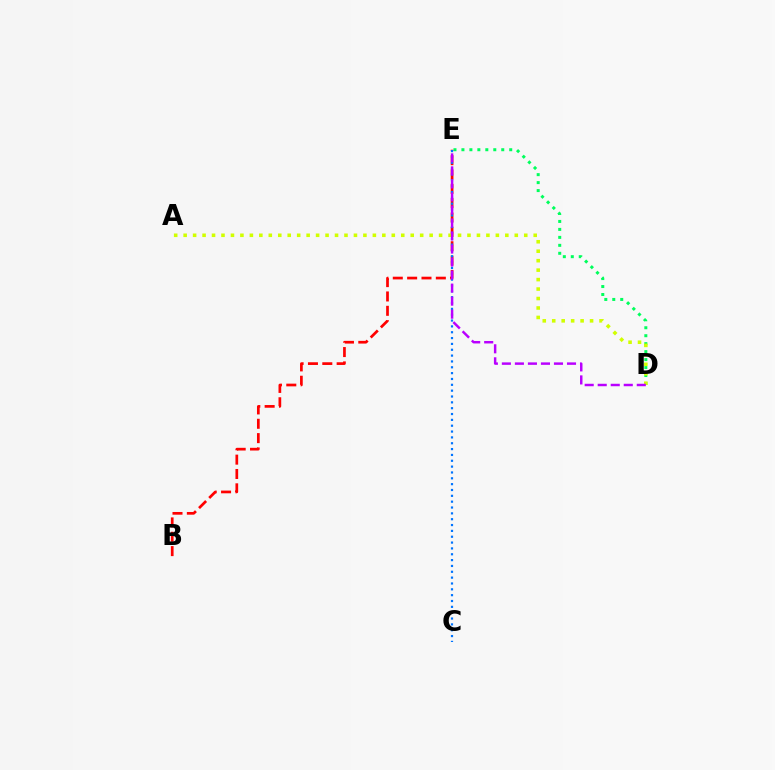{('B', 'E'): [{'color': '#ff0000', 'line_style': 'dashed', 'thickness': 1.95}], ('D', 'E'): [{'color': '#00ff5c', 'line_style': 'dotted', 'thickness': 2.16}, {'color': '#b900ff', 'line_style': 'dashed', 'thickness': 1.77}], ('C', 'E'): [{'color': '#0074ff', 'line_style': 'dotted', 'thickness': 1.59}], ('A', 'D'): [{'color': '#d1ff00', 'line_style': 'dotted', 'thickness': 2.57}]}